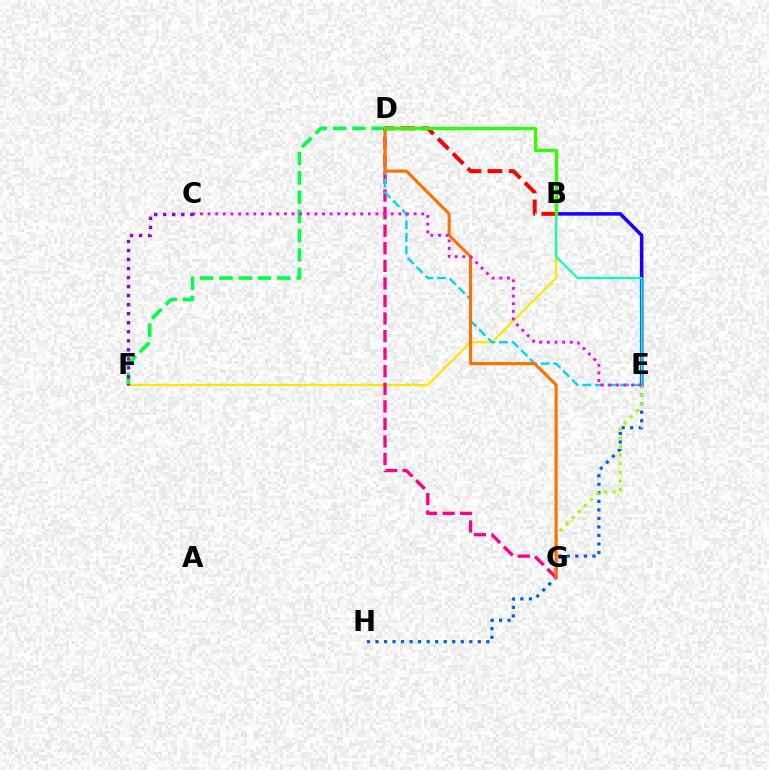{('B', 'E'): [{'color': '#1900ff', 'line_style': 'solid', 'thickness': 2.54}, {'color': '#00ffbb', 'line_style': 'solid', 'thickness': 1.54}], ('B', 'F'): [{'color': '#ffe600', 'line_style': 'solid', 'thickness': 1.61}], ('D', 'F'): [{'color': '#00ff45', 'line_style': 'dashed', 'thickness': 2.62}], ('E', 'H'): [{'color': '#005dff', 'line_style': 'dotted', 'thickness': 2.32}], ('D', 'G'): [{'color': '#ff0088', 'line_style': 'dashed', 'thickness': 2.39}, {'color': '#ff7000', 'line_style': 'solid', 'thickness': 2.24}], ('E', 'G'): [{'color': '#a2ff00', 'line_style': 'dotted', 'thickness': 2.34}], ('D', 'E'): [{'color': '#00d3ff', 'line_style': 'dashed', 'thickness': 1.72}], ('B', 'D'): [{'color': '#ff0000', 'line_style': 'dashed', 'thickness': 2.85}, {'color': '#31ff00', 'line_style': 'solid', 'thickness': 2.4}], ('C', 'E'): [{'color': '#fa00f9', 'line_style': 'dotted', 'thickness': 2.07}], ('C', 'F'): [{'color': '#8a00ff', 'line_style': 'dotted', 'thickness': 2.45}]}